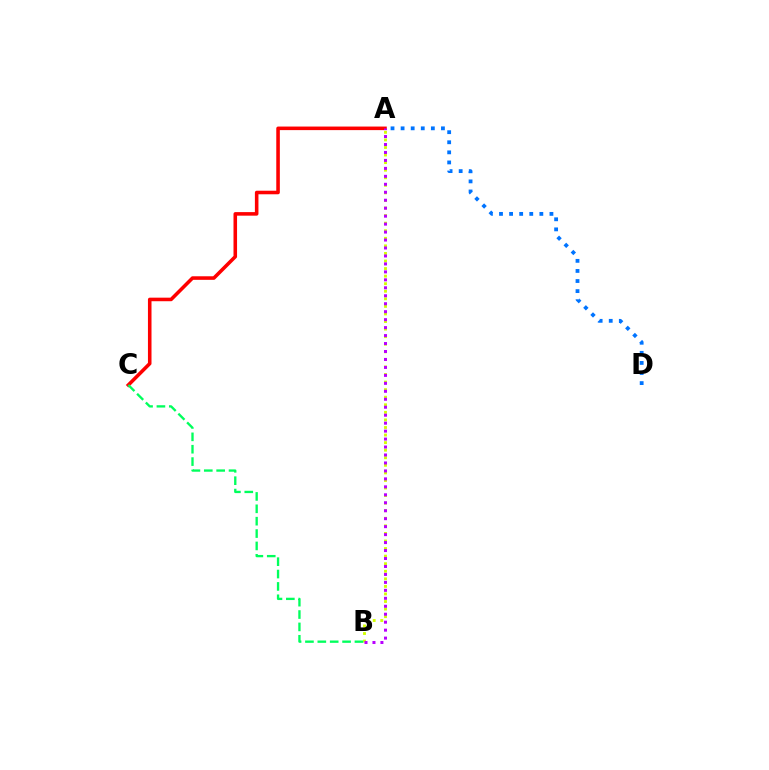{('A', 'D'): [{'color': '#0074ff', 'line_style': 'dotted', 'thickness': 2.74}], ('A', 'B'): [{'color': '#d1ff00', 'line_style': 'dotted', 'thickness': 2.06}, {'color': '#b900ff', 'line_style': 'dotted', 'thickness': 2.16}], ('A', 'C'): [{'color': '#ff0000', 'line_style': 'solid', 'thickness': 2.56}], ('B', 'C'): [{'color': '#00ff5c', 'line_style': 'dashed', 'thickness': 1.68}]}